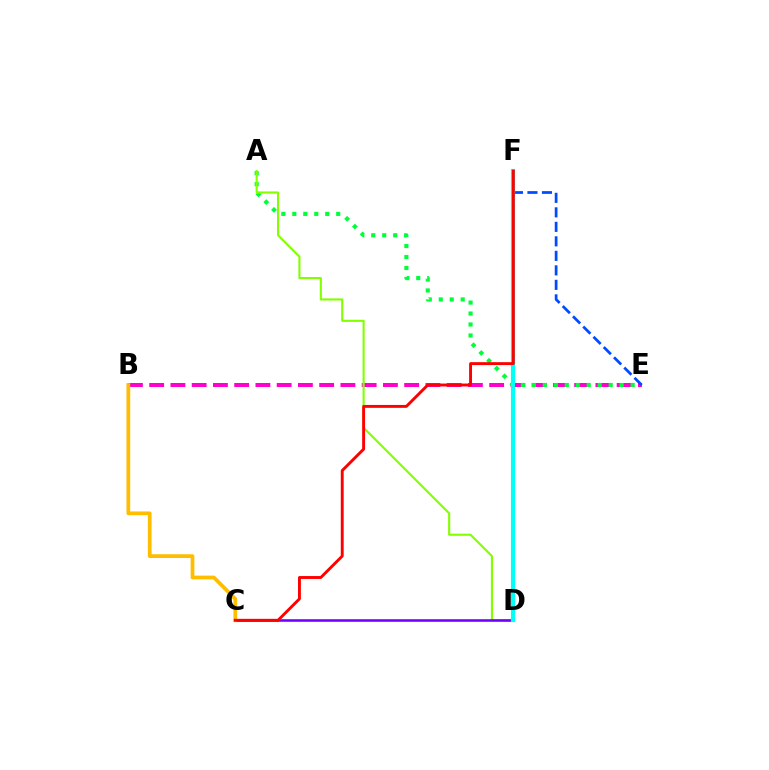{('B', 'E'): [{'color': '#ff00cf', 'line_style': 'dashed', 'thickness': 2.89}], ('A', 'E'): [{'color': '#00ff39', 'line_style': 'dotted', 'thickness': 2.98}], ('E', 'F'): [{'color': '#004bff', 'line_style': 'dashed', 'thickness': 1.97}], ('A', 'D'): [{'color': '#84ff00', 'line_style': 'solid', 'thickness': 1.53}], ('C', 'D'): [{'color': '#7200ff', 'line_style': 'solid', 'thickness': 1.86}], ('D', 'F'): [{'color': '#00fff6', 'line_style': 'solid', 'thickness': 2.99}], ('B', 'C'): [{'color': '#ffbd00', 'line_style': 'solid', 'thickness': 2.69}], ('C', 'F'): [{'color': '#ff0000', 'line_style': 'solid', 'thickness': 2.09}]}